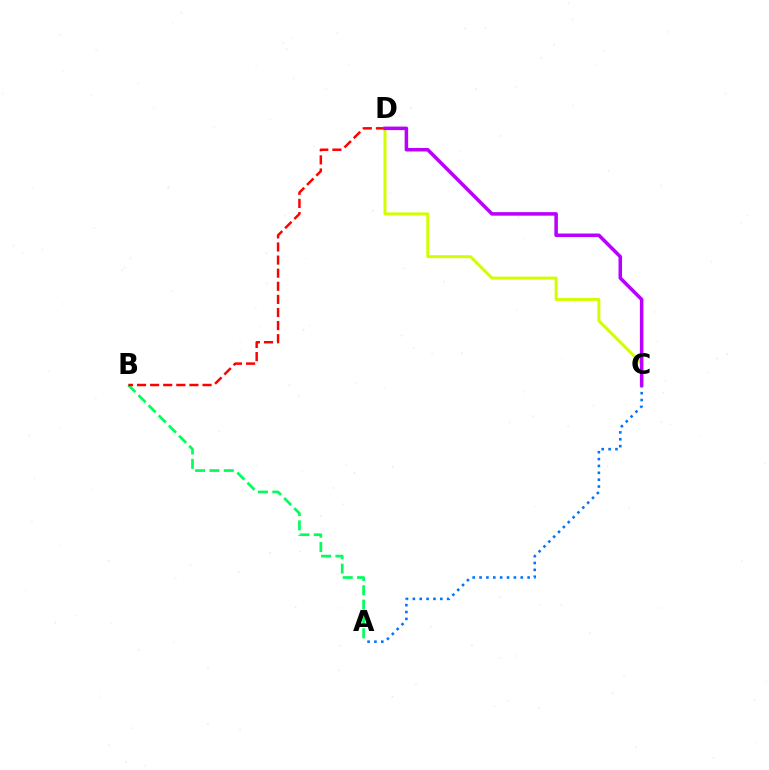{('A', 'B'): [{'color': '#00ff5c', 'line_style': 'dashed', 'thickness': 1.95}], ('B', 'D'): [{'color': '#ff0000', 'line_style': 'dashed', 'thickness': 1.78}], ('C', 'D'): [{'color': '#d1ff00', 'line_style': 'solid', 'thickness': 2.13}, {'color': '#b900ff', 'line_style': 'solid', 'thickness': 2.54}], ('A', 'C'): [{'color': '#0074ff', 'line_style': 'dotted', 'thickness': 1.87}]}